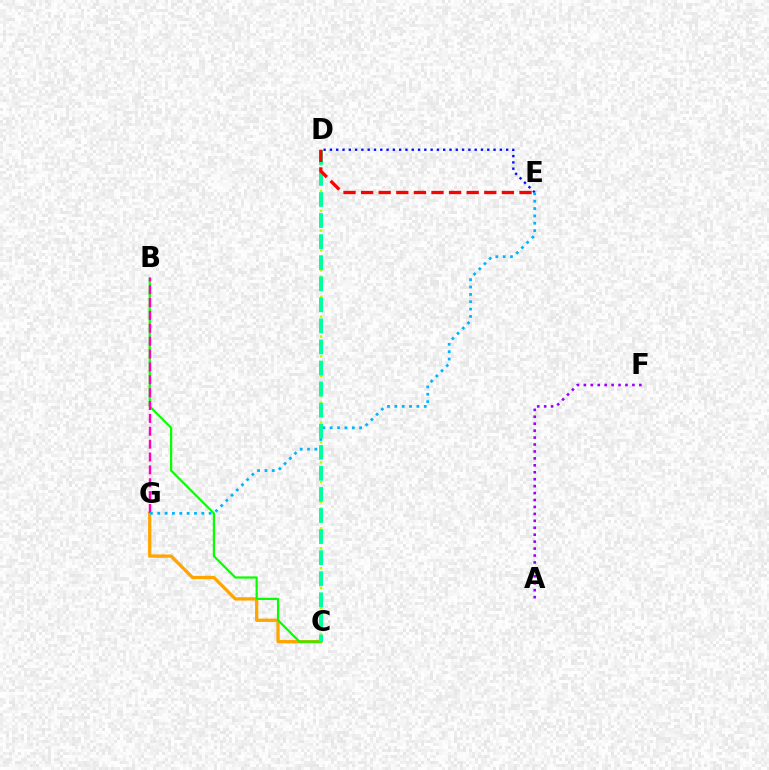{('C', 'G'): [{'color': '#ffa500', 'line_style': 'solid', 'thickness': 2.36}], ('D', 'E'): [{'color': '#0010ff', 'line_style': 'dotted', 'thickness': 1.71}, {'color': '#ff0000', 'line_style': 'dashed', 'thickness': 2.39}], ('B', 'C'): [{'color': '#08ff00', 'line_style': 'solid', 'thickness': 1.61}], ('B', 'G'): [{'color': '#ff00bd', 'line_style': 'dashed', 'thickness': 1.75}], ('A', 'F'): [{'color': '#9b00ff', 'line_style': 'dotted', 'thickness': 1.88}], ('C', 'D'): [{'color': '#b3ff00', 'line_style': 'dotted', 'thickness': 1.8}, {'color': '#00ff9d', 'line_style': 'dashed', 'thickness': 2.86}], ('E', 'G'): [{'color': '#00b5ff', 'line_style': 'dotted', 'thickness': 2.0}]}